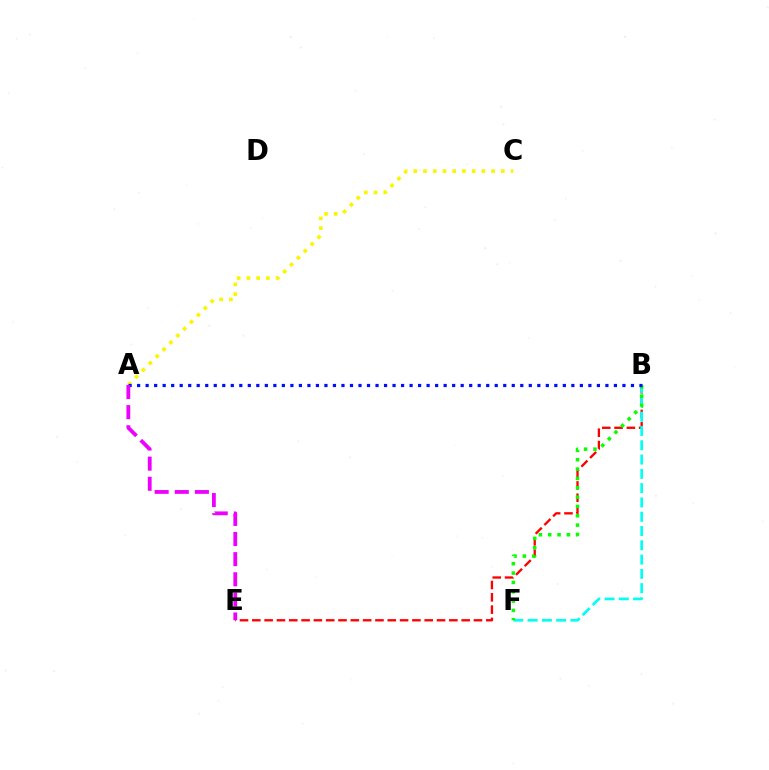{('B', 'E'): [{'color': '#ff0000', 'line_style': 'dashed', 'thickness': 1.67}], ('A', 'C'): [{'color': '#fcf500', 'line_style': 'dotted', 'thickness': 2.64}], ('B', 'F'): [{'color': '#00fff6', 'line_style': 'dashed', 'thickness': 1.94}, {'color': '#08ff00', 'line_style': 'dotted', 'thickness': 2.54}], ('A', 'B'): [{'color': '#0010ff', 'line_style': 'dotted', 'thickness': 2.31}], ('A', 'E'): [{'color': '#ee00ff', 'line_style': 'dashed', 'thickness': 2.73}]}